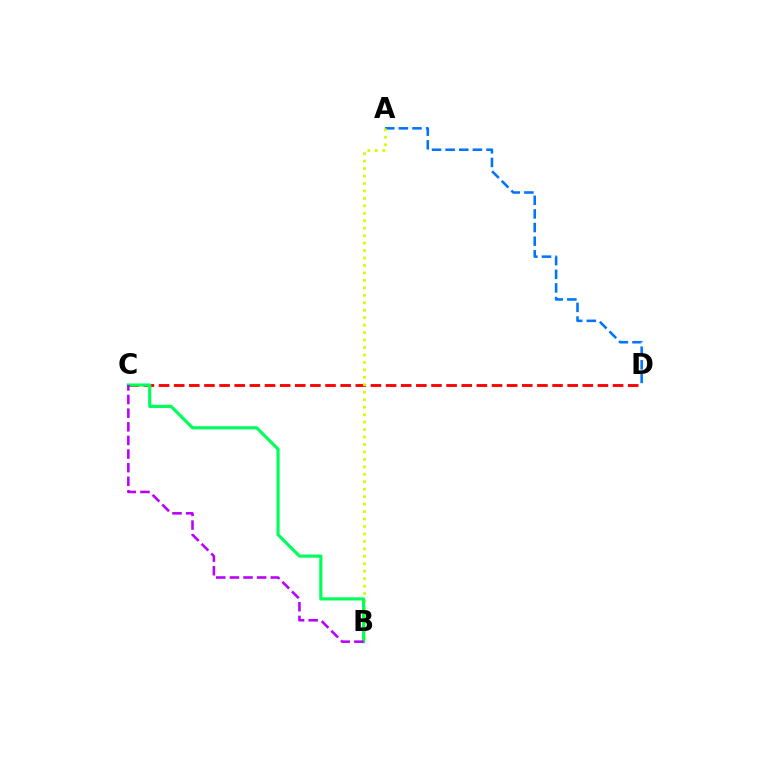{('A', 'D'): [{'color': '#0074ff', 'line_style': 'dashed', 'thickness': 1.85}], ('C', 'D'): [{'color': '#ff0000', 'line_style': 'dashed', 'thickness': 2.06}], ('A', 'B'): [{'color': '#d1ff00', 'line_style': 'dotted', 'thickness': 2.03}], ('B', 'C'): [{'color': '#00ff5c', 'line_style': 'solid', 'thickness': 2.28}, {'color': '#b900ff', 'line_style': 'dashed', 'thickness': 1.85}]}